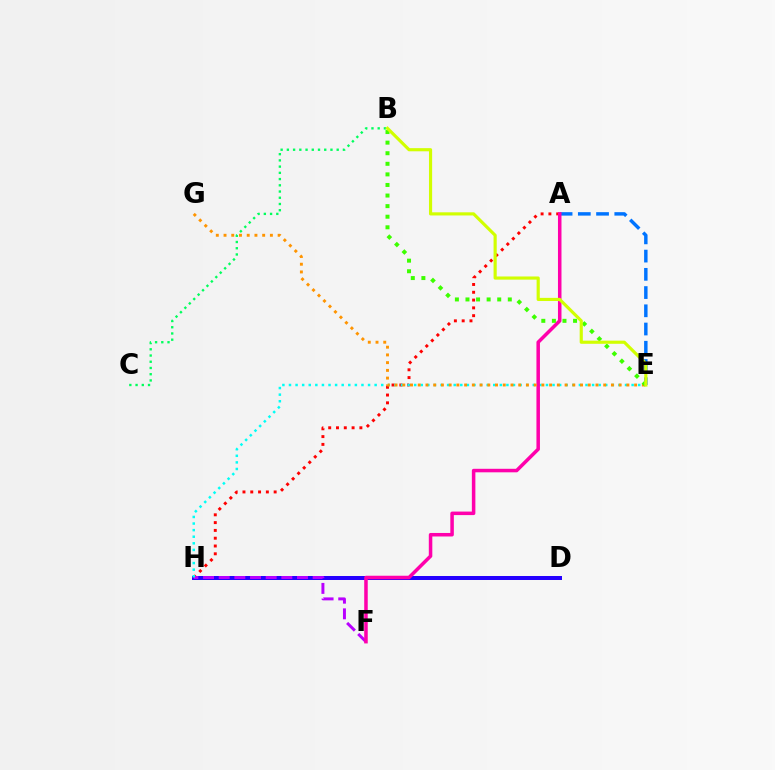{('D', 'H'): [{'color': '#2500ff', 'line_style': 'solid', 'thickness': 2.87}], ('A', 'H'): [{'color': '#ff0000', 'line_style': 'dotted', 'thickness': 2.12}], ('A', 'E'): [{'color': '#0074ff', 'line_style': 'dashed', 'thickness': 2.48}], ('F', 'H'): [{'color': '#b900ff', 'line_style': 'dashed', 'thickness': 2.13}], ('B', 'C'): [{'color': '#00ff5c', 'line_style': 'dotted', 'thickness': 1.69}], ('E', 'H'): [{'color': '#00fff6', 'line_style': 'dotted', 'thickness': 1.79}], ('A', 'F'): [{'color': '#ff00ac', 'line_style': 'solid', 'thickness': 2.53}], ('E', 'G'): [{'color': '#ff9400', 'line_style': 'dotted', 'thickness': 2.1}], ('B', 'E'): [{'color': '#3dff00', 'line_style': 'dotted', 'thickness': 2.88}, {'color': '#d1ff00', 'line_style': 'solid', 'thickness': 2.27}]}